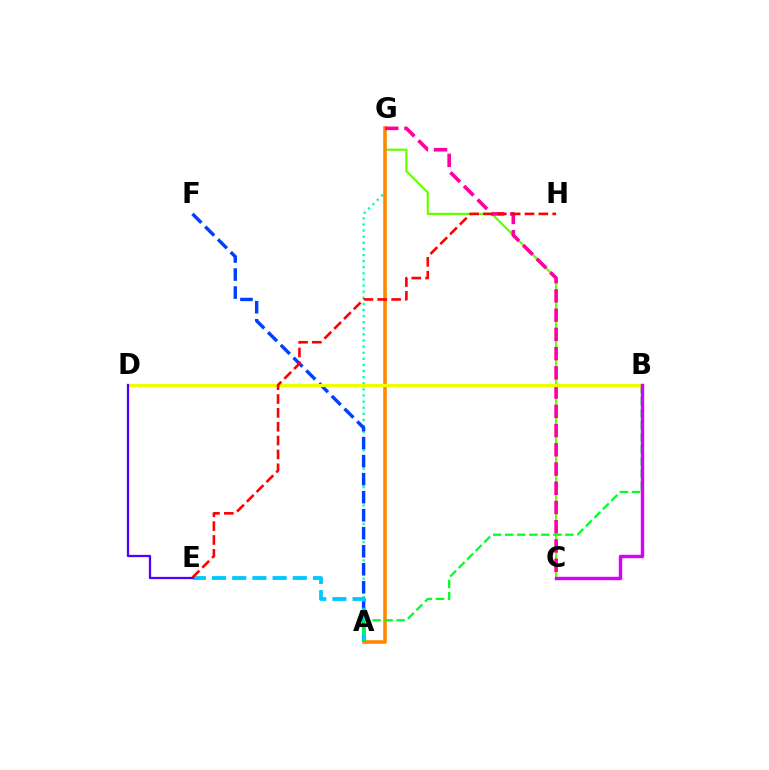{('A', 'G'): [{'color': '#00ffaf', 'line_style': 'dotted', 'thickness': 1.66}, {'color': '#ff8800', 'line_style': 'solid', 'thickness': 2.59}], ('C', 'G'): [{'color': '#66ff00', 'line_style': 'solid', 'thickness': 1.58}, {'color': '#ff00a0', 'line_style': 'dashed', 'thickness': 2.61}], ('A', 'F'): [{'color': '#003fff', 'line_style': 'dashed', 'thickness': 2.45}], ('A', 'E'): [{'color': '#00c7ff', 'line_style': 'dashed', 'thickness': 2.74}], ('A', 'B'): [{'color': '#00ff27', 'line_style': 'dashed', 'thickness': 1.64}], ('B', 'D'): [{'color': '#eeff00', 'line_style': 'solid', 'thickness': 2.33}], ('D', 'E'): [{'color': '#4f00ff', 'line_style': 'solid', 'thickness': 1.64}], ('E', 'H'): [{'color': '#ff0000', 'line_style': 'dashed', 'thickness': 1.88}], ('B', 'C'): [{'color': '#d600ff', 'line_style': 'solid', 'thickness': 2.45}]}